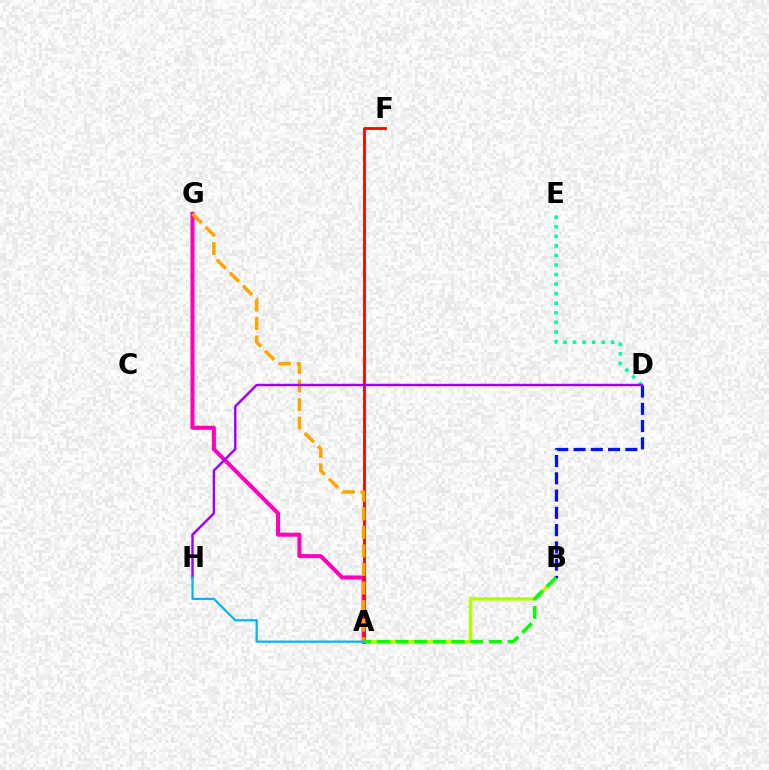{('A', 'G'): [{'color': '#ff00bd', 'line_style': 'solid', 'thickness': 2.91}, {'color': '#ffa500', 'line_style': 'dashed', 'thickness': 2.52}], ('A', 'B'): [{'color': '#b3ff00', 'line_style': 'solid', 'thickness': 2.48}, {'color': '#08ff00', 'line_style': 'dashed', 'thickness': 2.54}], ('B', 'D'): [{'color': '#0010ff', 'line_style': 'dashed', 'thickness': 2.35}], ('D', 'E'): [{'color': '#00ff9d', 'line_style': 'dotted', 'thickness': 2.6}], ('A', 'F'): [{'color': '#ff0000', 'line_style': 'solid', 'thickness': 2.01}], ('D', 'H'): [{'color': '#9b00ff', 'line_style': 'solid', 'thickness': 1.75}], ('A', 'H'): [{'color': '#00b5ff', 'line_style': 'solid', 'thickness': 1.6}]}